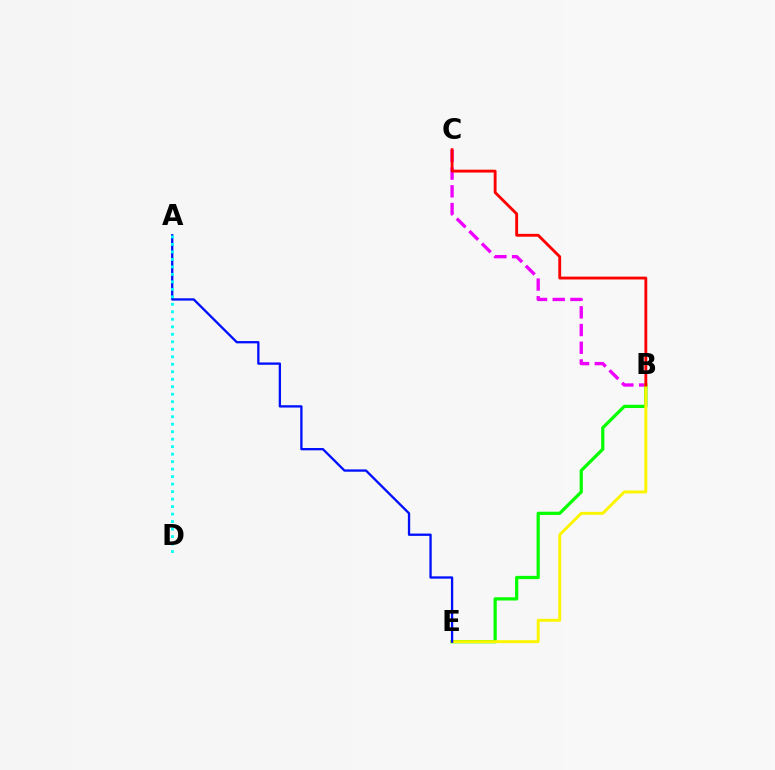{('B', 'C'): [{'color': '#ee00ff', 'line_style': 'dashed', 'thickness': 2.41}, {'color': '#ff0000', 'line_style': 'solid', 'thickness': 2.05}], ('B', 'E'): [{'color': '#08ff00', 'line_style': 'solid', 'thickness': 2.33}, {'color': '#fcf500', 'line_style': 'solid', 'thickness': 2.12}], ('A', 'E'): [{'color': '#0010ff', 'line_style': 'solid', 'thickness': 1.67}], ('A', 'D'): [{'color': '#00fff6', 'line_style': 'dotted', 'thickness': 2.04}]}